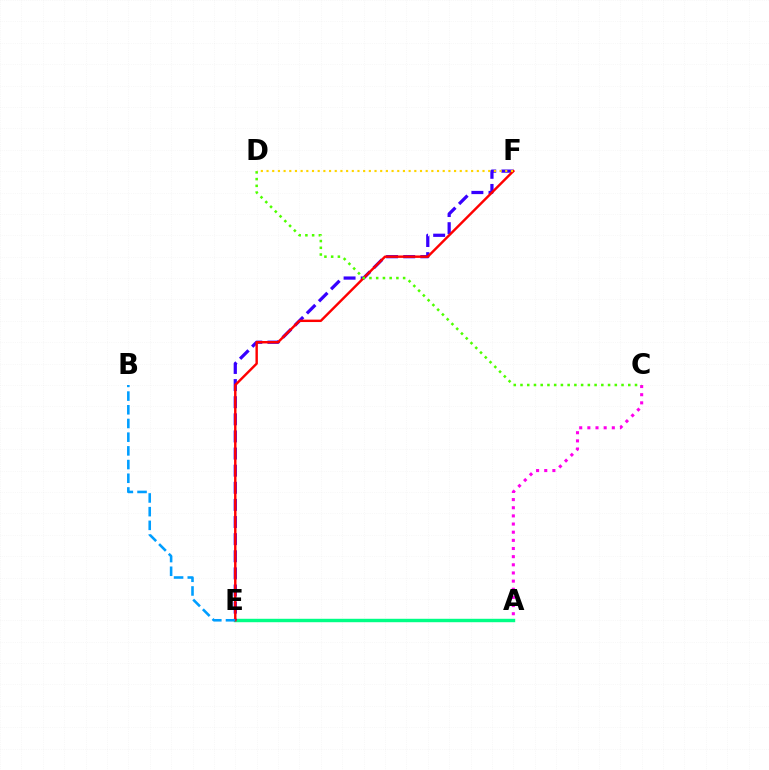{('A', 'E'): [{'color': '#00ff86', 'line_style': 'solid', 'thickness': 2.47}], ('E', 'F'): [{'color': '#3700ff', 'line_style': 'dashed', 'thickness': 2.33}, {'color': '#ff0000', 'line_style': 'solid', 'thickness': 1.74}], ('A', 'C'): [{'color': '#ff00ed', 'line_style': 'dotted', 'thickness': 2.21}], ('C', 'D'): [{'color': '#4fff00', 'line_style': 'dotted', 'thickness': 1.83}], ('D', 'F'): [{'color': '#ffd500', 'line_style': 'dotted', 'thickness': 1.54}], ('B', 'E'): [{'color': '#009eff', 'line_style': 'dashed', 'thickness': 1.86}]}